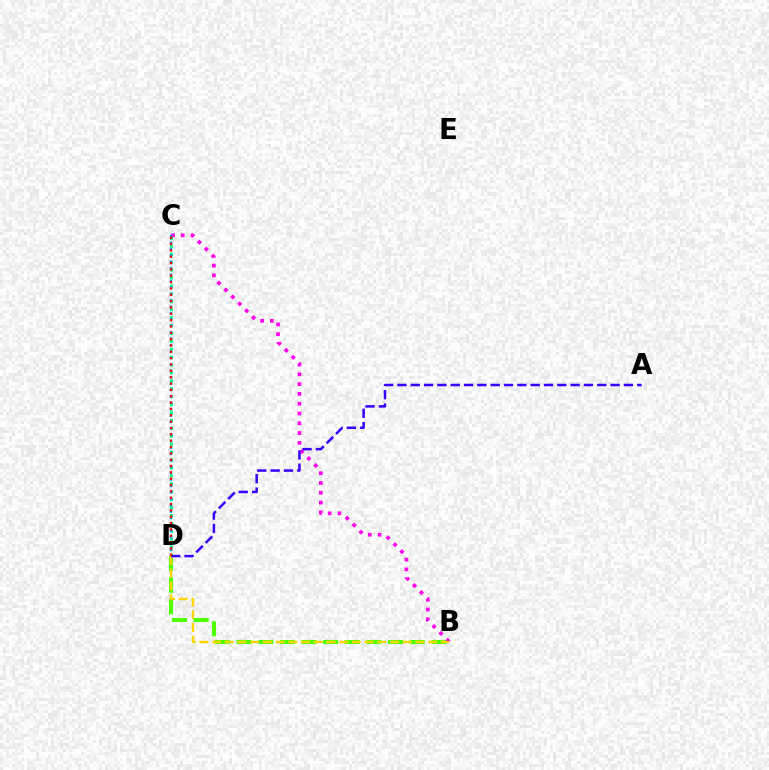{('B', 'D'): [{'color': '#4fff00', 'line_style': 'dashed', 'thickness': 2.94}, {'color': '#ffd500', 'line_style': 'dashed', 'thickness': 1.73}], ('B', 'C'): [{'color': '#ff00ed', 'line_style': 'dotted', 'thickness': 2.66}], ('C', 'D'): [{'color': '#00ff86', 'line_style': 'dotted', 'thickness': 2.15}, {'color': '#009eff', 'line_style': 'dotted', 'thickness': 1.74}, {'color': '#ff0000', 'line_style': 'dotted', 'thickness': 1.72}], ('A', 'D'): [{'color': '#3700ff', 'line_style': 'dashed', 'thickness': 1.81}]}